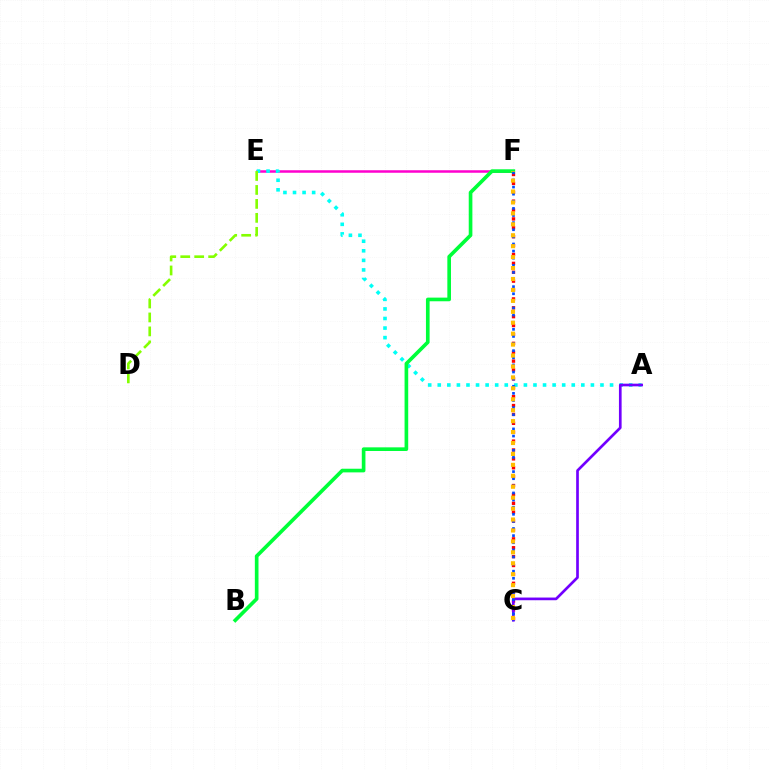{('E', 'F'): [{'color': '#ff00cf', 'line_style': 'solid', 'thickness': 1.81}], ('A', 'E'): [{'color': '#00fff6', 'line_style': 'dotted', 'thickness': 2.6}], ('C', 'F'): [{'color': '#ff0000', 'line_style': 'dotted', 'thickness': 2.41}, {'color': '#004bff', 'line_style': 'dotted', 'thickness': 1.93}, {'color': '#ffbd00', 'line_style': 'dotted', 'thickness': 2.97}], ('D', 'E'): [{'color': '#84ff00', 'line_style': 'dashed', 'thickness': 1.9}], ('A', 'C'): [{'color': '#7200ff', 'line_style': 'solid', 'thickness': 1.93}], ('B', 'F'): [{'color': '#00ff39', 'line_style': 'solid', 'thickness': 2.63}]}